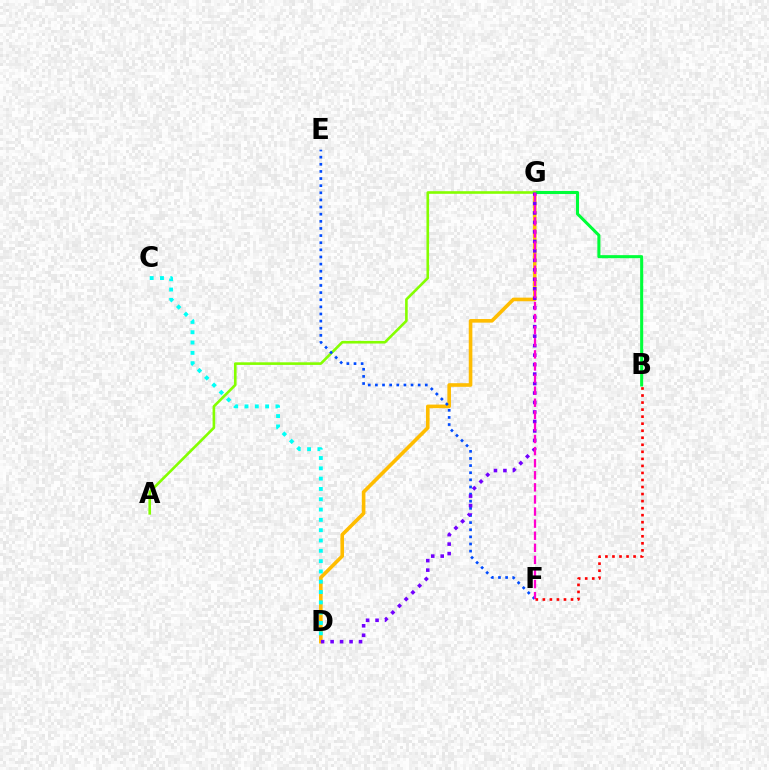{('D', 'G'): [{'color': '#ffbd00', 'line_style': 'solid', 'thickness': 2.6}, {'color': '#7200ff', 'line_style': 'dotted', 'thickness': 2.58}], ('B', 'G'): [{'color': '#00ff39', 'line_style': 'solid', 'thickness': 2.2}], ('A', 'G'): [{'color': '#84ff00', 'line_style': 'solid', 'thickness': 1.88}], ('E', 'F'): [{'color': '#004bff', 'line_style': 'dotted', 'thickness': 1.94}], ('C', 'D'): [{'color': '#00fff6', 'line_style': 'dotted', 'thickness': 2.8}], ('F', 'G'): [{'color': '#ff00cf', 'line_style': 'dashed', 'thickness': 1.64}], ('B', 'F'): [{'color': '#ff0000', 'line_style': 'dotted', 'thickness': 1.91}]}